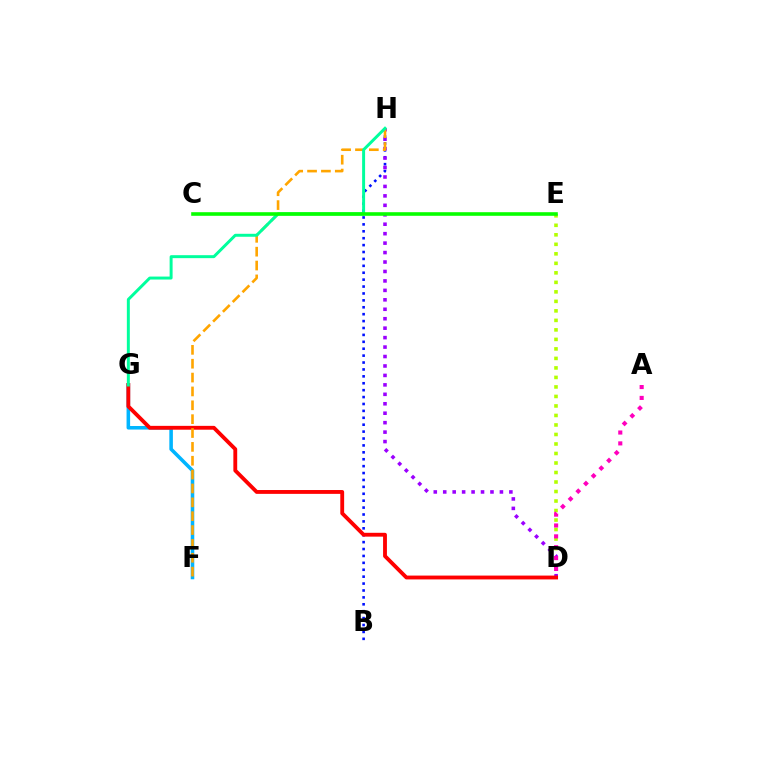{('B', 'H'): [{'color': '#0010ff', 'line_style': 'dotted', 'thickness': 1.88}], ('F', 'G'): [{'color': '#00b5ff', 'line_style': 'solid', 'thickness': 2.56}], ('D', 'E'): [{'color': '#b3ff00', 'line_style': 'dotted', 'thickness': 2.58}], ('D', 'H'): [{'color': '#9b00ff', 'line_style': 'dotted', 'thickness': 2.57}], ('A', 'D'): [{'color': '#ff00bd', 'line_style': 'dotted', 'thickness': 2.95}], ('D', 'G'): [{'color': '#ff0000', 'line_style': 'solid', 'thickness': 2.76}], ('F', 'H'): [{'color': '#ffa500', 'line_style': 'dashed', 'thickness': 1.88}], ('G', 'H'): [{'color': '#00ff9d', 'line_style': 'solid', 'thickness': 2.14}], ('C', 'E'): [{'color': '#08ff00', 'line_style': 'solid', 'thickness': 2.59}]}